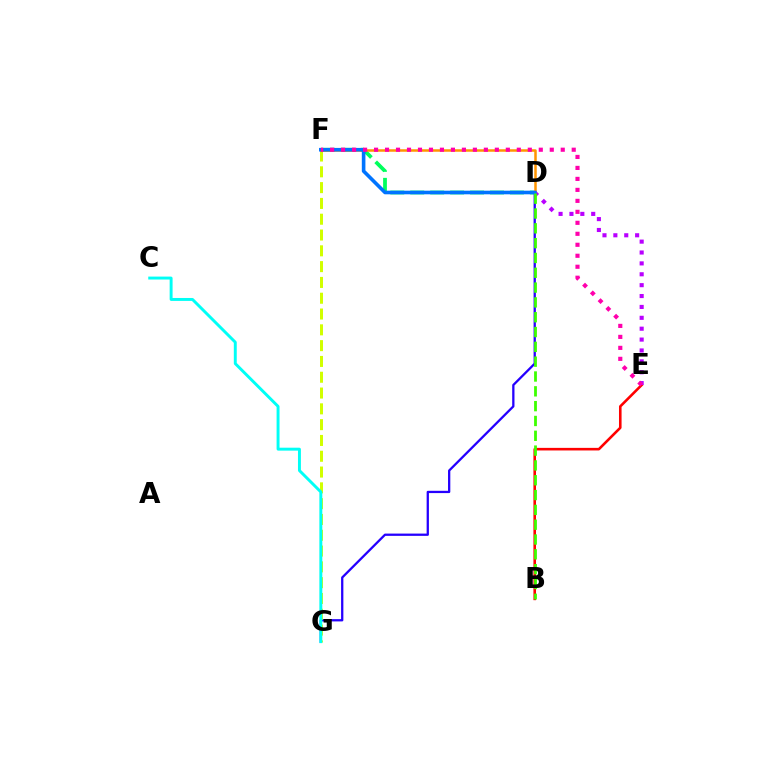{('B', 'E'): [{'color': '#ff0000', 'line_style': 'solid', 'thickness': 1.86}], ('D', 'G'): [{'color': '#2500ff', 'line_style': 'solid', 'thickness': 1.64}], ('F', 'G'): [{'color': '#d1ff00', 'line_style': 'dashed', 'thickness': 2.15}], ('D', 'F'): [{'color': '#00ff5c', 'line_style': 'dashed', 'thickness': 2.71}, {'color': '#ff9400', 'line_style': 'solid', 'thickness': 1.8}, {'color': '#0074ff', 'line_style': 'solid', 'thickness': 2.6}], ('C', 'G'): [{'color': '#00fff6', 'line_style': 'solid', 'thickness': 2.11}], ('D', 'E'): [{'color': '#b900ff', 'line_style': 'dotted', 'thickness': 2.96}], ('B', 'D'): [{'color': '#3dff00', 'line_style': 'dashed', 'thickness': 2.01}], ('E', 'F'): [{'color': '#ff00ac', 'line_style': 'dotted', 'thickness': 2.98}]}